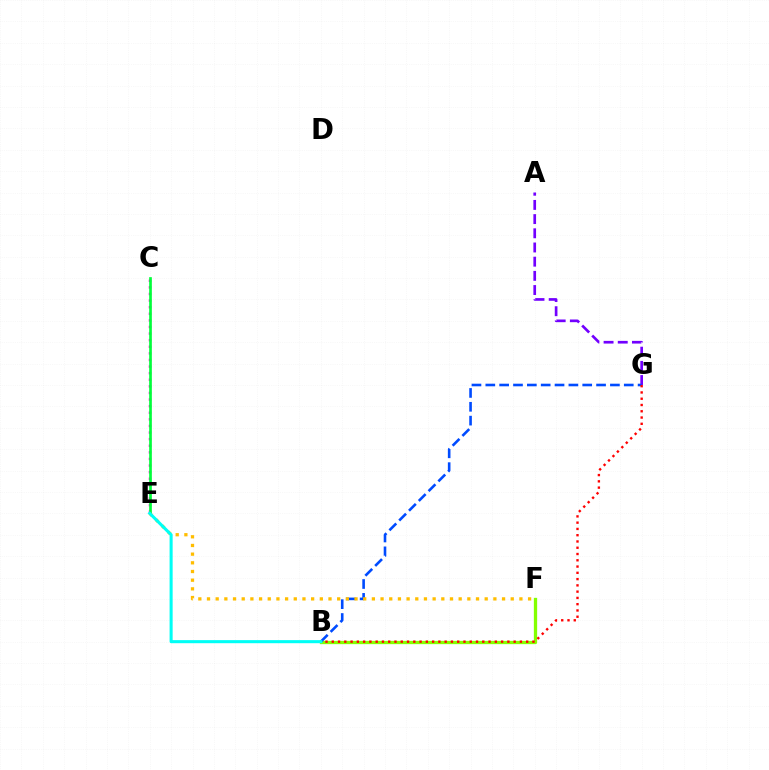{('C', 'E'): [{'color': '#ff00cf', 'line_style': 'dotted', 'thickness': 1.79}, {'color': '#00ff39', 'line_style': 'solid', 'thickness': 1.93}], ('A', 'G'): [{'color': '#7200ff', 'line_style': 'dashed', 'thickness': 1.93}], ('B', 'F'): [{'color': '#84ff00', 'line_style': 'solid', 'thickness': 2.38}], ('B', 'G'): [{'color': '#004bff', 'line_style': 'dashed', 'thickness': 1.88}, {'color': '#ff0000', 'line_style': 'dotted', 'thickness': 1.7}], ('E', 'F'): [{'color': '#ffbd00', 'line_style': 'dotted', 'thickness': 2.36}], ('B', 'E'): [{'color': '#00fff6', 'line_style': 'solid', 'thickness': 2.21}]}